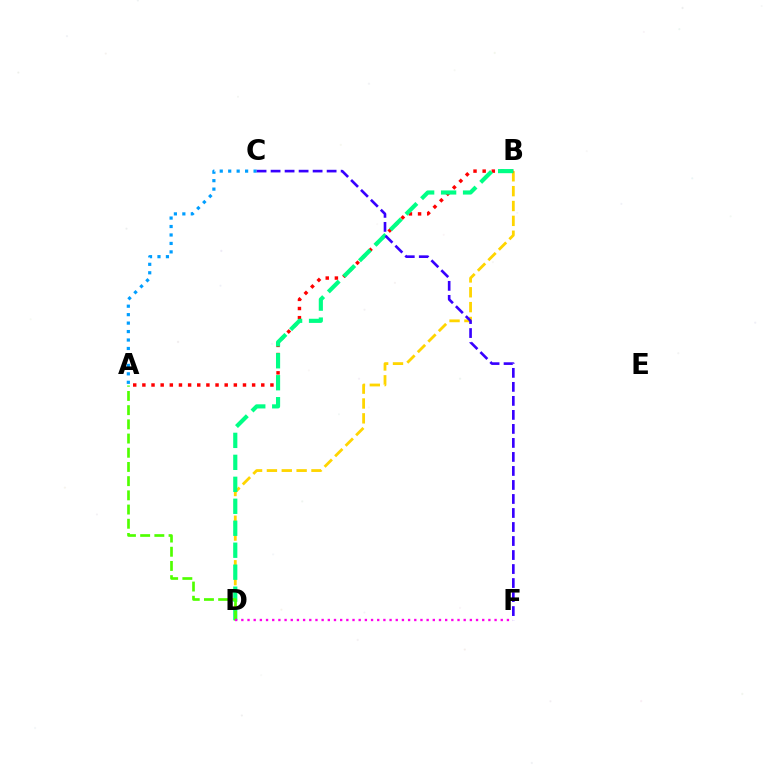{('B', 'D'): [{'color': '#ffd500', 'line_style': 'dashed', 'thickness': 2.02}, {'color': '#00ff86', 'line_style': 'dashed', 'thickness': 2.98}], ('A', 'B'): [{'color': '#ff0000', 'line_style': 'dotted', 'thickness': 2.49}], ('A', 'D'): [{'color': '#4fff00', 'line_style': 'dashed', 'thickness': 1.93}], ('D', 'F'): [{'color': '#ff00ed', 'line_style': 'dotted', 'thickness': 1.68}], ('A', 'C'): [{'color': '#009eff', 'line_style': 'dotted', 'thickness': 2.3}], ('C', 'F'): [{'color': '#3700ff', 'line_style': 'dashed', 'thickness': 1.9}]}